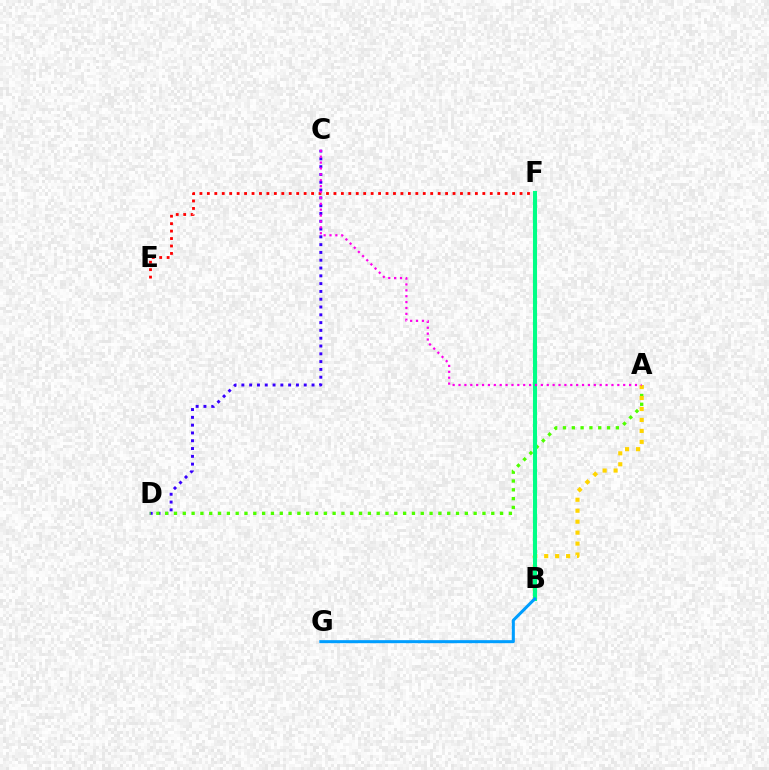{('E', 'F'): [{'color': '#ff0000', 'line_style': 'dotted', 'thickness': 2.02}], ('C', 'D'): [{'color': '#3700ff', 'line_style': 'dotted', 'thickness': 2.12}], ('A', 'D'): [{'color': '#4fff00', 'line_style': 'dotted', 'thickness': 2.39}], ('A', 'B'): [{'color': '#ffd500', 'line_style': 'dotted', 'thickness': 2.98}], ('B', 'F'): [{'color': '#00ff86', 'line_style': 'solid', 'thickness': 2.95}], ('B', 'G'): [{'color': '#009eff', 'line_style': 'solid', 'thickness': 2.18}], ('A', 'C'): [{'color': '#ff00ed', 'line_style': 'dotted', 'thickness': 1.6}]}